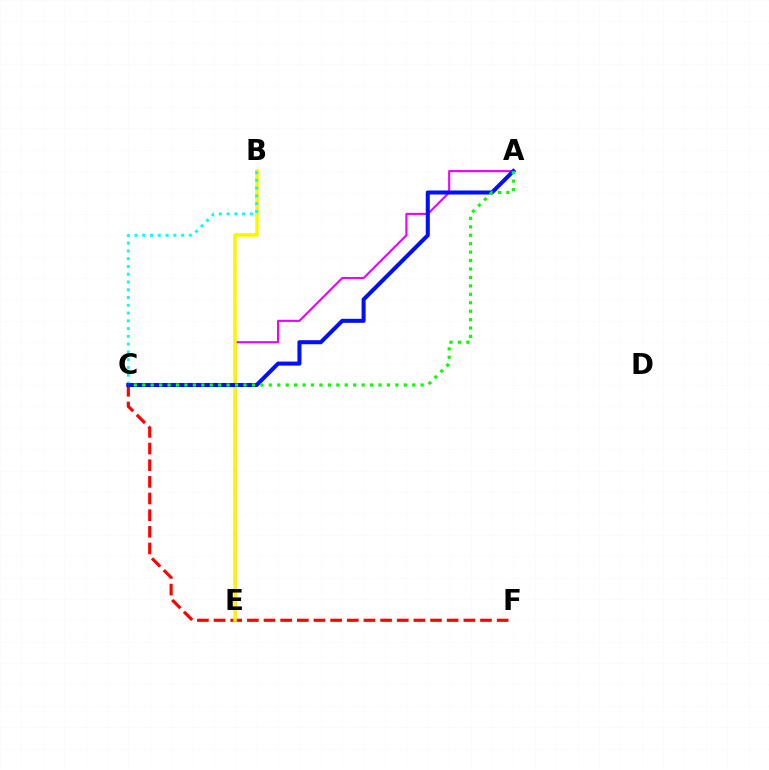{('A', 'E'): [{'color': '#ee00ff', 'line_style': 'solid', 'thickness': 1.51}], ('C', 'F'): [{'color': '#ff0000', 'line_style': 'dashed', 'thickness': 2.26}], ('B', 'E'): [{'color': '#fcf500', 'line_style': 'solid', 'thickness': 2.56}], ('B', 'C'): [{'color': '#00fff6', 'line_style': 'dotted', 'thickness': 2.11}], ('A', 'C'): [{'color': '#0010ff', 'line_style': 'solid', 'thickness': 2.91}, {'color': '#08ff00', 'line_style': 'dotted', 'thickness': 2.29}]}